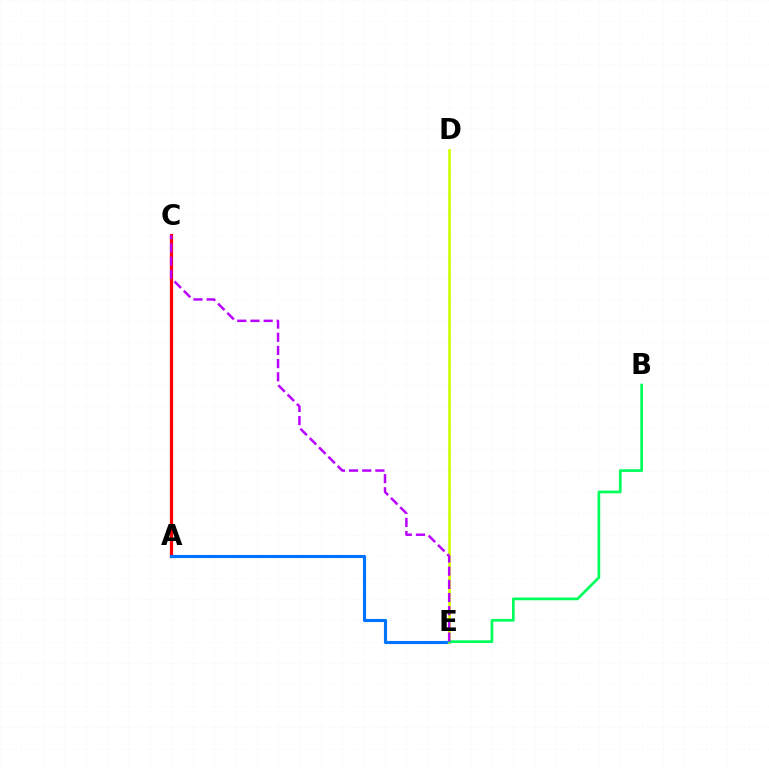{('A', 'C'): [{'color': '#ff0000', 'line_style': 'solid', 'thickness': 2.33}], ('A', 'E'): [{'color': '#0074ff', 'line_style': 'solid', 'thickness': 2.24}], ('D', 'E'): [{'color': '#d1ff00', 'line_style': 'solid', 'thickness': 1.95}], ('B', 'E'): [{'color': '#00ff5c', 'line_style': 'solid', 'thickness': 1.94}], ('C', 'E'): [{'color': '#b900ff', 'line_style': 'dashed', 'thickness': 1.79}]}